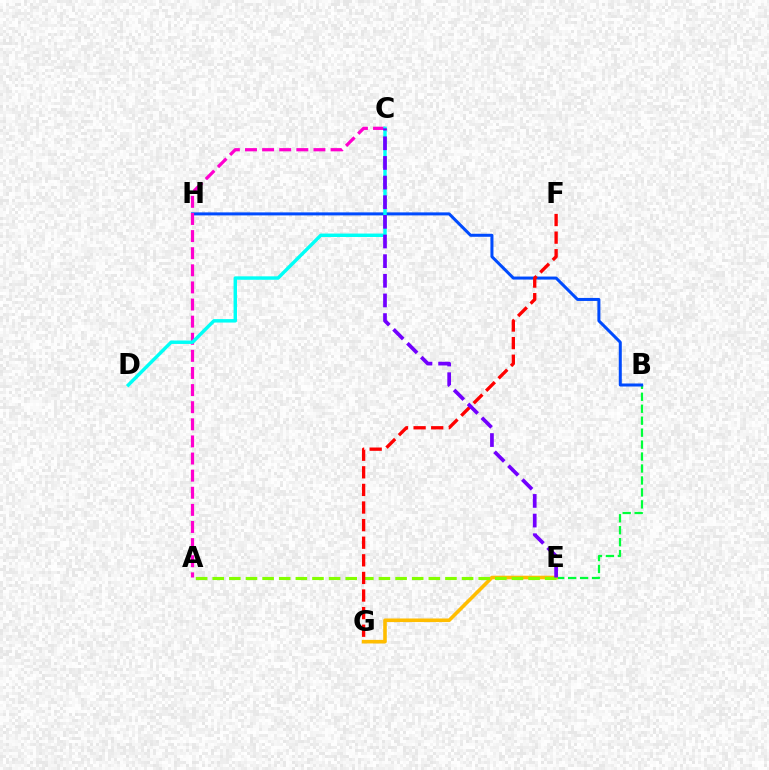{('B', 'E'): [{'color': '#00ff39', 'line_style': 'dashed', 'thickness': 1.62}], ('E', 'G'): [{'color': '#ffbd00', 'line_style': 'solid', 'thickness': 2.58}], ('B', 'H'): [{'color': '#004bff', 'line_style': 'solid', 'thickness': 2.17}], ('A', 'C'): [{'color': '#ff00cf', 'line_style': 'dashed', 'thickness': 2.32}], ('A', 'E'): [{'color': '#84ff00', 'line_style': 'dashed', 'thickness': 2.26}], ('C', 'D'): [{'color': '#00fff6', 'line_style': 'solid', 'thickness': 2.48}], ('F', 'G'): [{'color': '#ff0000', 'line_style': 'dashed', 'thickness': 2.39}], ('C', 'E'): [{'color': '#7200ff', 'line_style': 'dashed', 'thickness': 2.67}]}